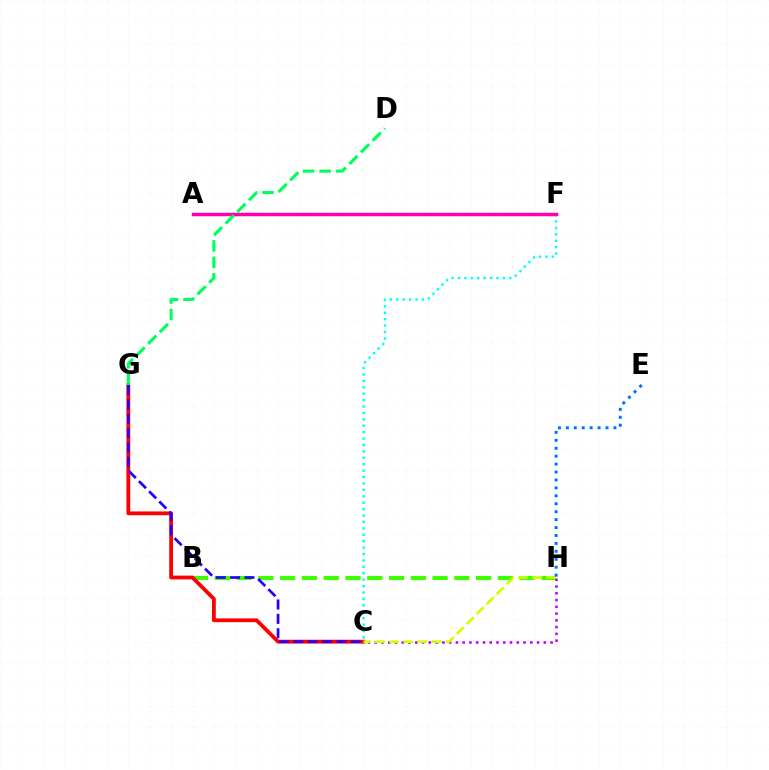{('A', 'F'): [{'color': '#ff9400', 'line_style': 'dashed', 'thickness': 1.51}, {'color': '#ff00ac', 'line_style': 'solid', 'thickness': 2.51}], ('B', 'H'): [{'color': '#3dff00', 'line_style': 'dashed', 'thickness': 2.96}], ('C', 'G'): [{'color': '#ff0000', 'line_style': 'solid', 'thickness': 2.74}, {'color': '#2500ff', 'line_style': 'dashed', 'thickness': 1.95}], ('C', 'F'): [{'color': '#00fff6', 'line_style': 'dotted', 'thickness': 1.74}], ('C', 'H'): [{'color': '#b900ff', 'line_style': 'dotted', 'thickness': 1.84}, {'color': '#d1ff00', 'line_style': 'dashed', 'thickness': 1.92}], ('D', 'G'): [{'color': '#00ff5c', 'line_style': 'dashed', 'thickness': 2.24}], ('E', 'H'): [{'color': '#0074ff', 'line_style': 'dotted', 'thickness': 2.15}]}